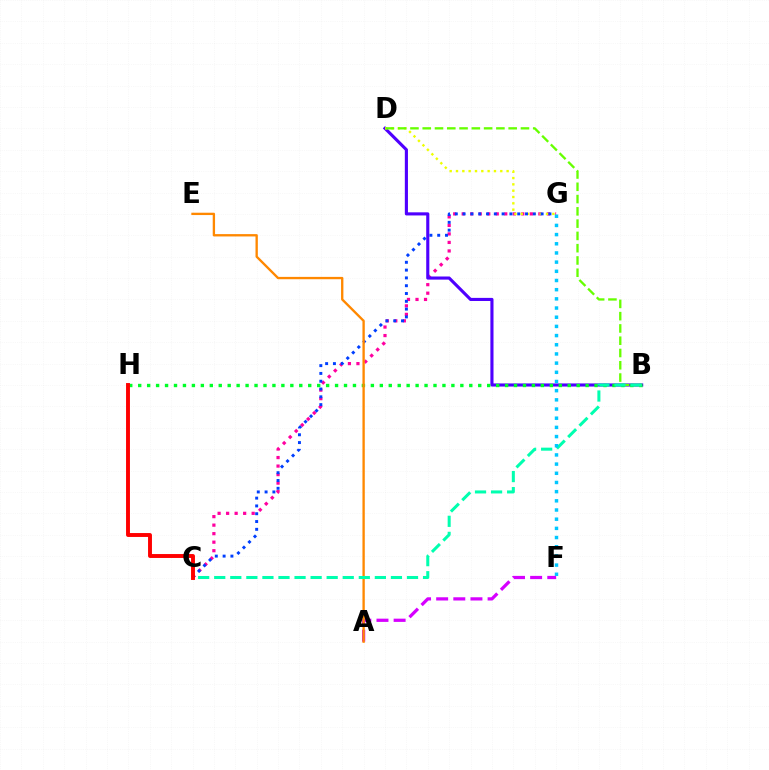{('C', 'G'): [{'color': '#ff00a0', 'line_style': 'dotted', 'thickness': 2.31}, {'color': '#003fff', 'line_style': 'dotted', 'thickness': 2.12}], ('B', 'D'): [{'color': '#4f00ff', 'line_style': 'solid', 'thickness': 2.25}, {'color': '#66ff00', 'line_style': 'dashed', 'thickness': 1.67}], ('D', 'G'): [{'color': '#eeff00', 'line_style': 'dotted', 'thickness': 1.72}], ('B', 'H'): [{'color': '#00ff27', 'line_style': 'dotted', 'thickness': 2.43}], ('A', 'F'): [{'color': '#d600ff', 'line_style': 'dashed', 'thickness': 2.33}], ('A', 'E'): [{'color': '#ff8800', 'line_style': 'solid', 'thickness': 1.68}], ('B', 'C'): [{'color': '#00ffaf', 'line_style': 'dashed', 'thickness': 2.18}], ('C', 'H'): [{'color': '#ff0000', 'line_style': 'solid', 'thickness': 2.81}], ('F', 'G'): [{'color': '#00c7ff', 'line_style': 'dotted', 'thickness': 2.49}]}